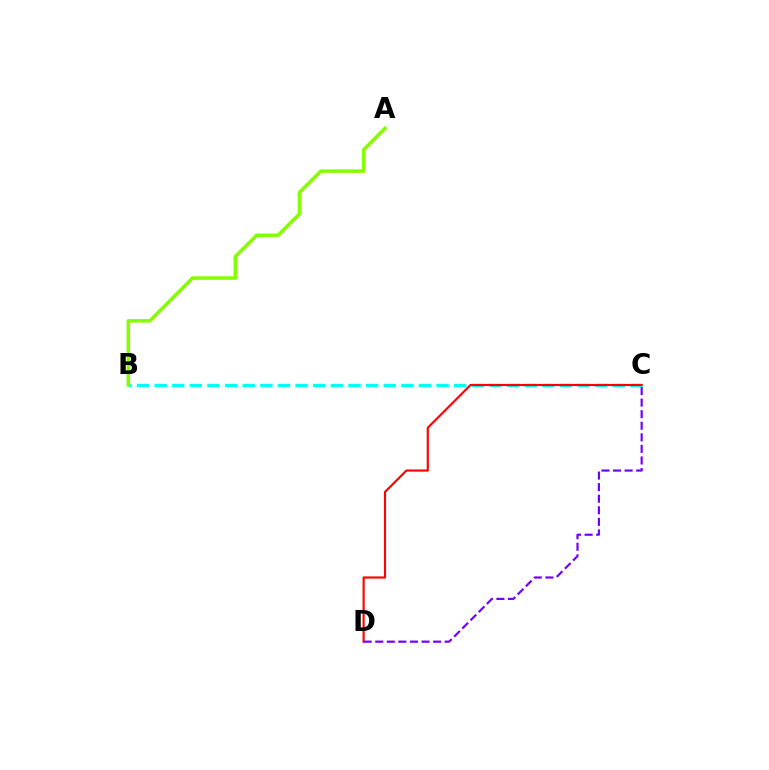{('B', 'C'): [{'color': '#00fff6', 'line_style': 'dashed', 'thickness': 2.39}], ('C', 'D'): [{'color': '#ff0000', 'line_style': 'solid', 'thickness': 1.55}, {'color': '#7200ff', 'line_style': 'dashed', 'thickness': 1.57}], ('A', 'B'): [{'color': '#84ff00', 'line_style': 'solid', 'thickness': 2.53}]}